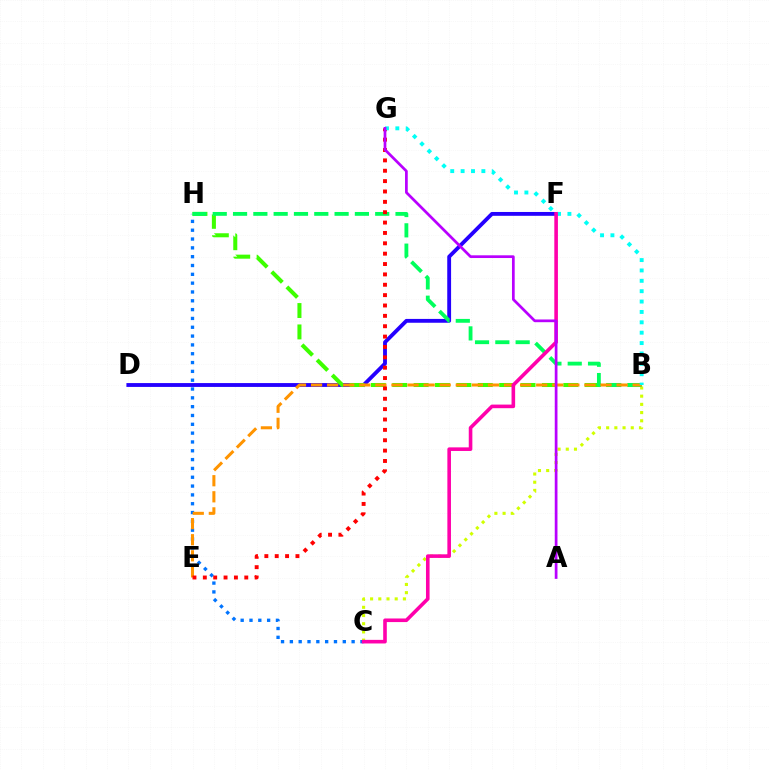{('D', 'F'): [{'color': '#2500ff', 'line_style': 'solid', 'thickness': 2.77}], ('C', 'H'): [{'color': '#0074ff', 'line_style': 'dotted', 'thickness': 2.4}], ('B', 'H'): [{'color': '#3dff00', 'line_style': 'dashed', 'thickness': 2.9}, {'color': '#00ff5c', 'line_style': 'dashed', 'thickness': 2.76}], ('B', 'C'): [{'color': '#d1ff00', 'line_style': 'dotted', 'thickness': 2.23}], ('B', 'E'): [{'color': '#ff9400', 'line_style': 'dashed', 'thickness': 2.18}], ('E', 'G'): [{'color': '#ff0000', 'line_style': 'dotted', 'thickness': 2.82}], ('B', 'G'): [{'color': '#00fff6', 'line_style': 'dotted', 'thickness': 2.82}], ('C', 'F'): [{'color': '#ff00ac', 'line_style': 'solid', 'thickness': 2.59}], ('A', 'G'): [{'color': '#b900ff', 'line_style': 'solid', 'thickness': 1.96}]}